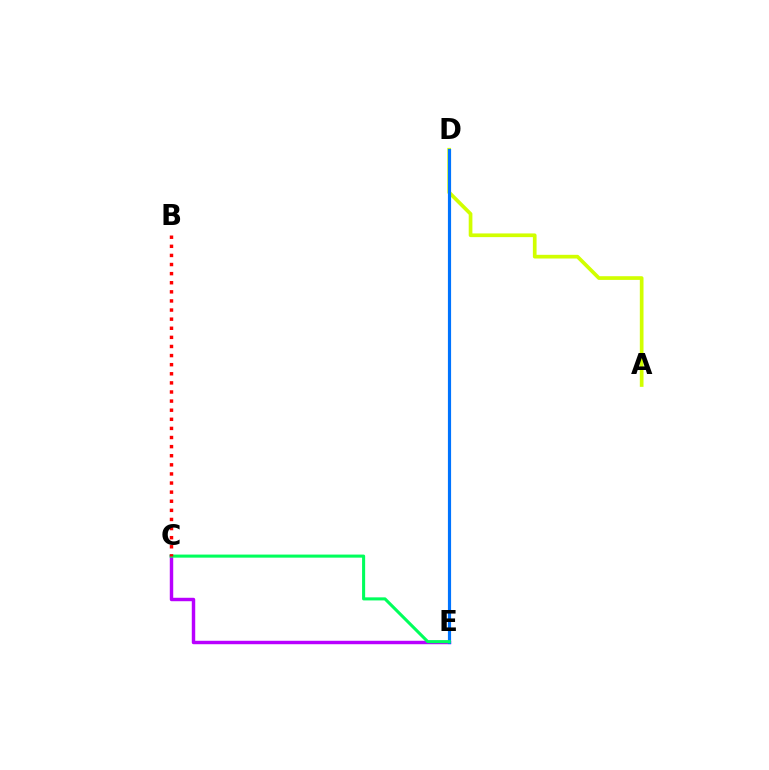{('A', 'D'): [{'color': '#d1ff00', 'line_style': 'solid', 'thickness': 2.66}], ('C', 'E'): [{'color': '#b900ff', 'line_style': 'solid', 'thickness': 2.48}, {'color': '#00ff5c', 'line_style': 'solid', 'thickness': 2.21}], ('D', 'E'): [{'color': '#0074ff', 'line_style': 'solid', 'thickness': 2.28}], ('B', 'C'): [{'color': '#ff0000', 'line_style': 'dotted', 'thickness': 2.47}]}